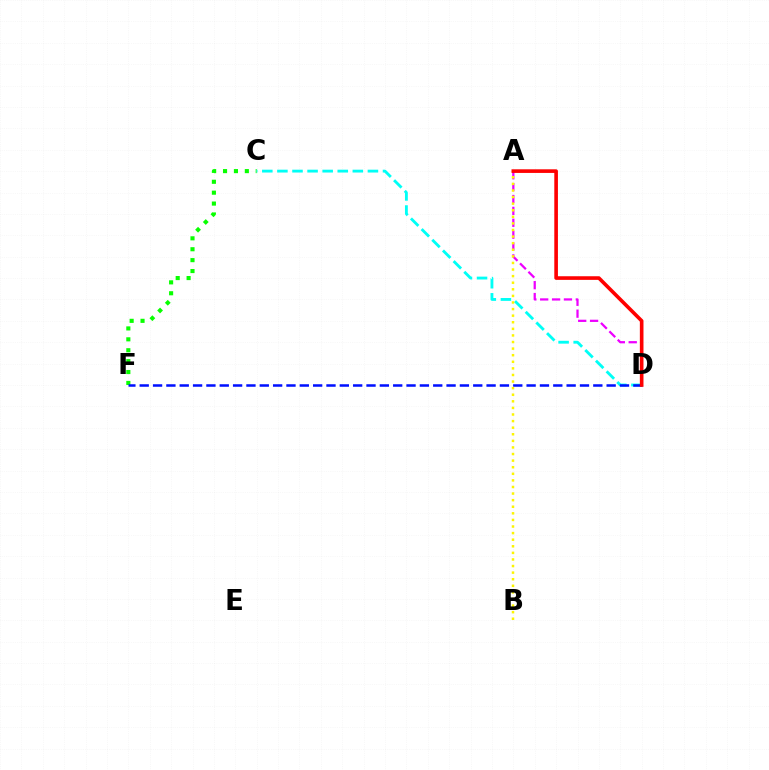{('C', 'F'): [{'color': '#08ff00', 'line_style': 'dotted', 'thickness': 2.96}], ('A', 'D'): [{'color': '#ee00ff', 'line_style': 'dashed', 'thickness': 1.61}, {'color': '#ff0000', 'line_style': 'solid', 'thickness': 2.61}], ('C', 'D'): [{'color': '#00fff6', 'line_style': 'dashed', 'thickness': 2.05}], ('D', 'F'): [{'color': '#0010ff', 'line_style': 'dashed', 'thickness': 1.81}], ('A', 'B'): [{'color': '#fcf500', 'line_style': 'dotted', 'thickness': 1.79}]}